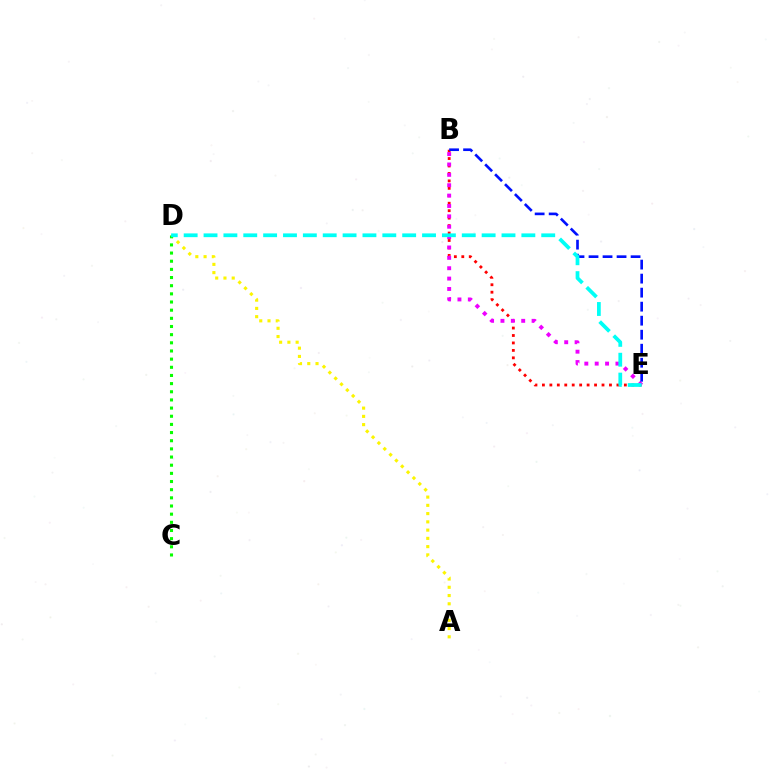{('A', 'D'): [{'color': '#fcf500', 'line_style': 'dotted', 'thickness': 2.24}], ('B', 'E'): [{'color': '#ff0000', 'line_style': 'dotted', 'thickness': 2.02}, {'color': '#ee00ff', 'line_style': 'dotted', 'thickness': 2.82}, {'color': '#0010ff', 'line_style': 'dashed', 'thickness': 1.9}], ('C', 'D'): [{'color': '#08ff00', 'line_style': 'dotted', 'thickness': 2.22}], ('D', 'E'): [{'color': '#00fff6', 'line_style': 'dashed', 'thickness': 2.7}]}